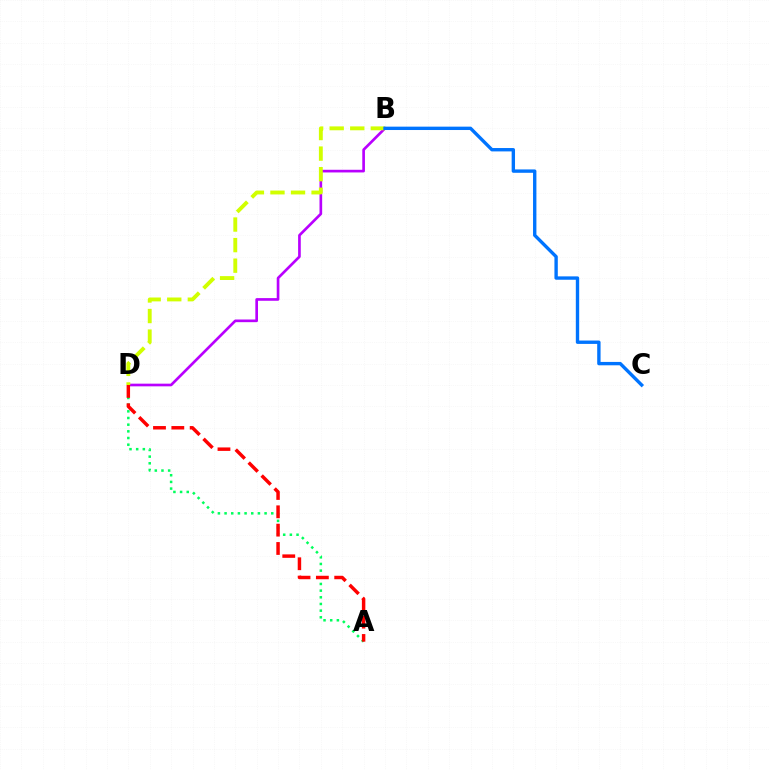{('A', 'D'): [{'color': '#00ff5c', 'line_style': 'dotted', 'thickness': 1.81}, {'color': '#ff0000', 'line_style': 'dashed', 'thickness': 2.49}], ('B', 'D'): [{'color': '#b900ff', 'line_style': 'solid', 'thickness': 1.92}, {'color': '#d1ff00', 'line_style': 'dashed', 'thickness': 2.79}], ('B', 'C'): [{'color': '#0074ff', 'line_style': 'solid', 'thickness': 2.43}]}